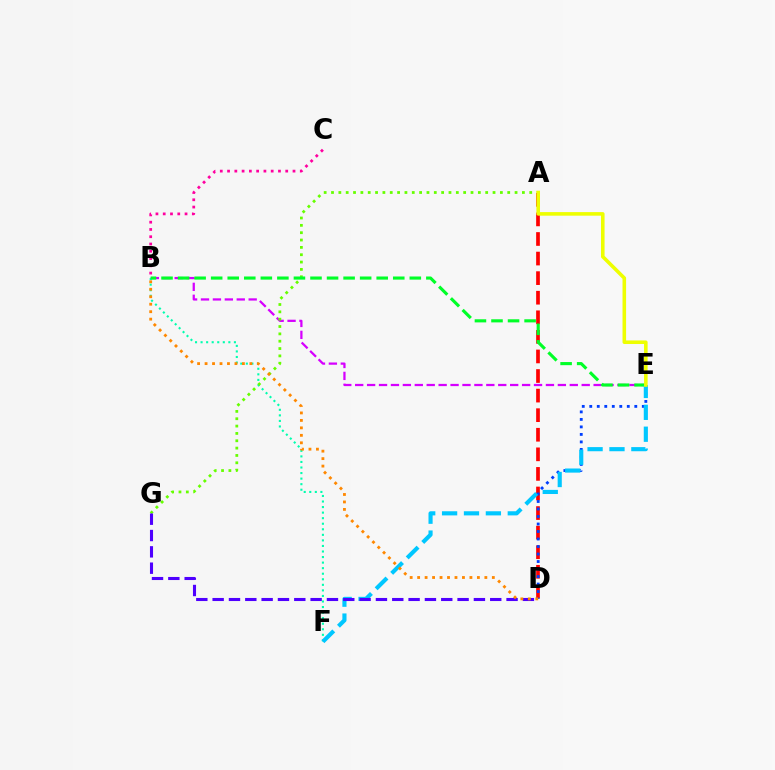{('B', 'E'): [{'color': '#d600ff', 'line_style': 'dashed', 'thickness': 1.62}, {'color': '#00ff27', 'line_style': 'dashed', 'thickness': 2.25}], ('B', 'F'): [{'color': '#00ffaf', 'line_style': 'dotted', 'thickness': 1.51}], ('B', 'C'): [{'color': '#ff00a0', 'line_style': 'dotted', 'thickness': 1.98}], ('A', 'G'): [{'color': '#66ff00', 'line_style': 'dotted', 'thickness': 1.99}], ('A', 'D'): [{'color': '#ff0000', 'line_style': 'dashed', 'thickness': 2.66}], ('D', 'E'): [{'color': '#003fff', 'line_style': 'dotted', 'thickness': 2.04}], ('E', 'F'): [{'color': '#00c7ff', 'line_style': 'dashed', 'thickness': 2.97}], ('A', 'E'): [{'color': '#eeff00', 'line_style': 'solid', 'thickness': 2.58}], ('D', 'G'): [{'color': '#4f00ff', 'line_style': 'dashed', 'thickness': 2.22}], ('B', 'D'): [{'color': '#ff8800', 'line_style': 'dotted', 'thickness': 2.03}]}